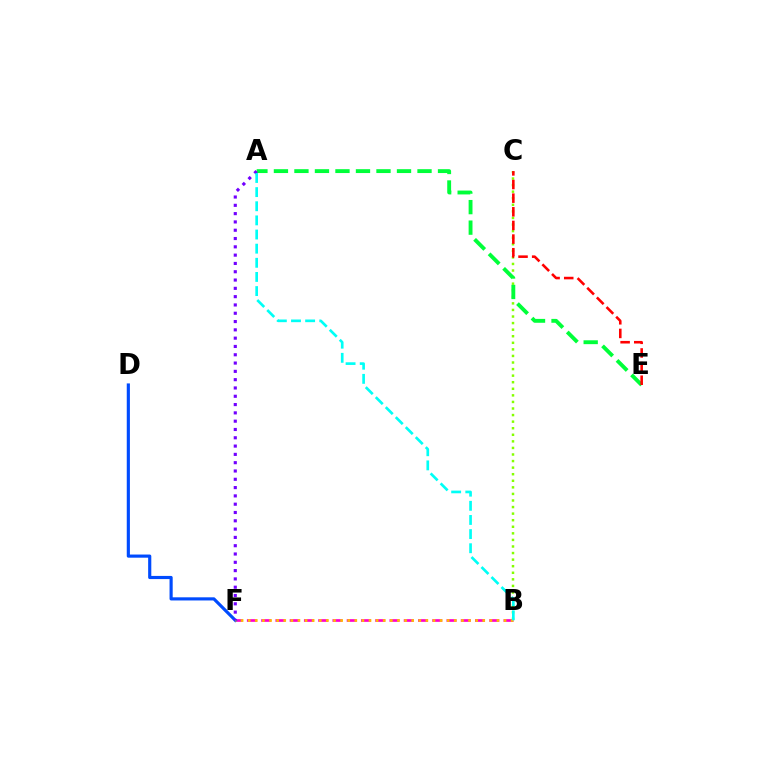{('B', 'C'): [{'color': '#84ff00', 'line_style': 'dotted', 'thickness': 1.79}], ('B', 'F'): [{'color': '#ff00cf', 'line_style': 'dashed', 'thickness': 1.94}, {'color': '#ffbd00', 'line_style': 'dotted', 'thickness': 1.93}], ('D', 'F'): [{'color': '#004bff', 'line_style': 'solid', 'thickness': 2.27}], ('A', 'E'): [{'color': '#00ff39', 'line_style': 'dashed', 'thickness': 2.79}], ('C', 'E'): [{'color': '#ff0000', 'line_style': 'dashed', 'thickness': 1.85}], ('A', 'F'): [{'color': '#7200ff', 'line_style': 'dotted', 'thickness': 2.26}], ('A', 'B'): [{'color': '#00fff6', 'line_style': 'dashed', 'thickness': 1.92}]}